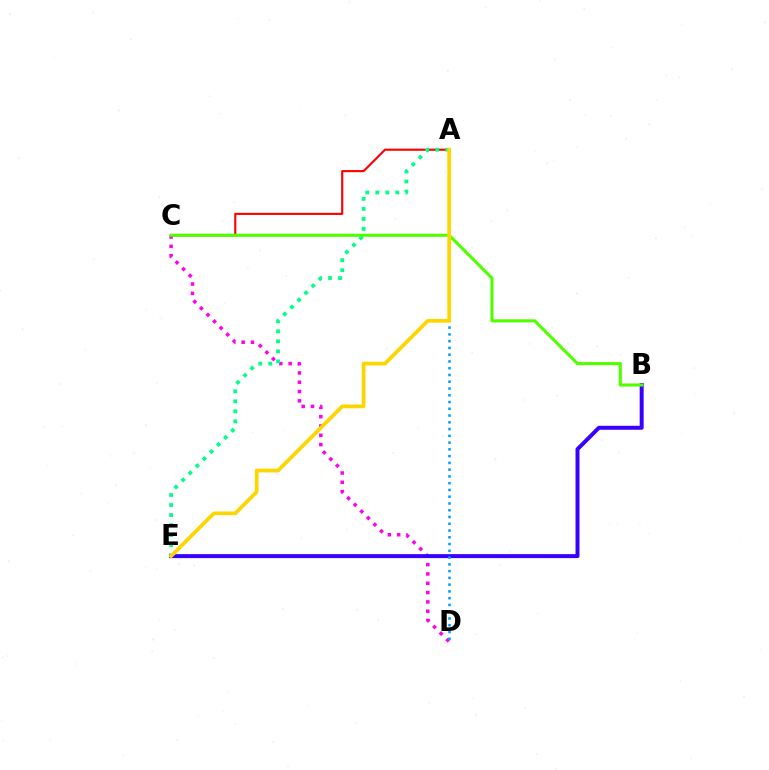{('C', 'D'): [{'color': '#ff00ed', 'line_style': 'dotted', 'thickness': 2.53}], ('B', 'E'): [{'color': '#3700ff', 'line_style': 'solid', 'thickness': 2.86}], ('A', 'C'): [{'color': '#ff0000', 'line_style': 'solid', 'thickness': 1.53}], ('A', 'E'): [{'color': '#00ff86', 'line_style': 'dotted', 'thickness': 2.72}, {'color': '#ffd500', 'line_style': 'solid', 'thickness': 2.67}], ('B', 'C'): [{'color': '#4fff00', 'line_style': 'solid', 'thickness': 2.22}], ('A', 'D'): [{'color': '#009eff', 'line_style': 'dotted', 'thickness': 1.84}]}